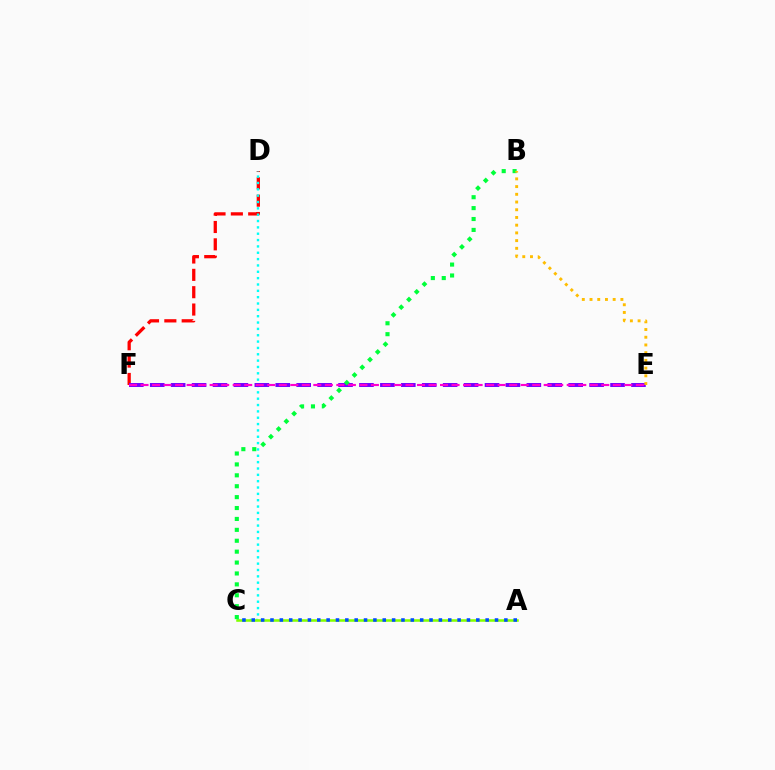{('D', 'F'): [{'color': '#ff0000', 'line_style': 'dashed', 'thickness': 2.36}], ('C', 'D'): [{'color': '#00fff6', 'line_style': 'dotted', 'thickness': 1.72}], ('A', 'C'): [{'color': '#84ff00', 'line_style': 'solid', 'thickness': 1.83}, {'color': '#004bff', 'line_style': 'dotted', 'thickness': 2.54}], ('E', 'F'): [{'color': '#7200ff', 'line_style': 'dashed', 'thickness': 2.84}, {'color': '#ff00cf', 'line_style': 'dashed', 'thickness': 1.56}], ('B', 'C'): [{'color': '#00ff39', 'line_style': 'dotted', 'thickness': 2.96}], ('B', 'E'): [{'color': '#ffbd00', 'line_style': 'dotted', 'thickness': 2.1}]}